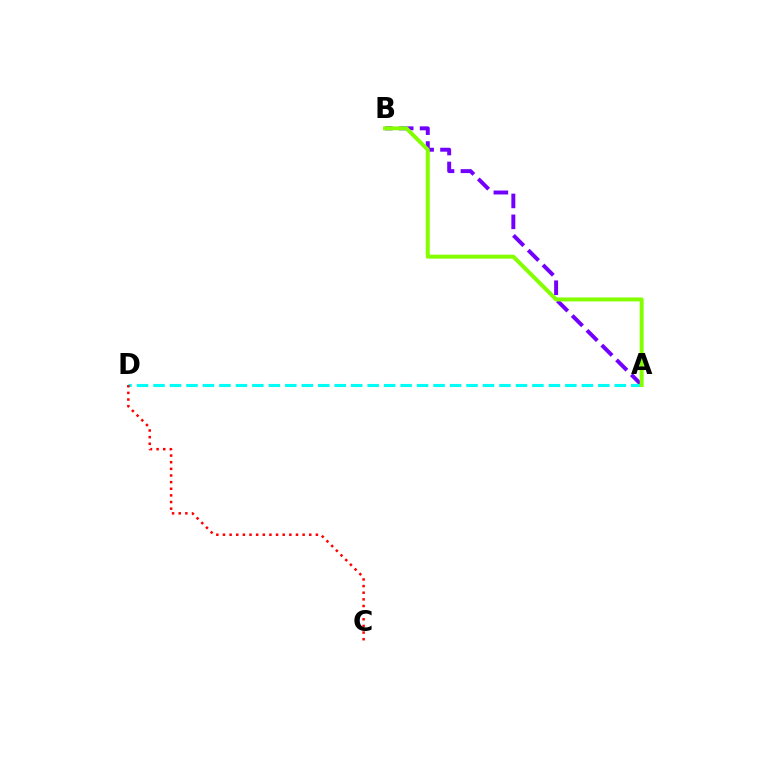{('A', 'B'): [{'color': '#7200ff', 'line_style': 'dashed', 'thickness': 2.84}, {'color': '#84ff00', 'line_style': 'solid', 'thickness': 2.85}], ('A', 'D'): [{'color': '#00fff6', 'line_style': 'dashed', 'thickness': 2.24}], ('C', 'D'): [{'color': '#ff0000', 'line_style': 'dotted', 'thickness': 1.8}]}